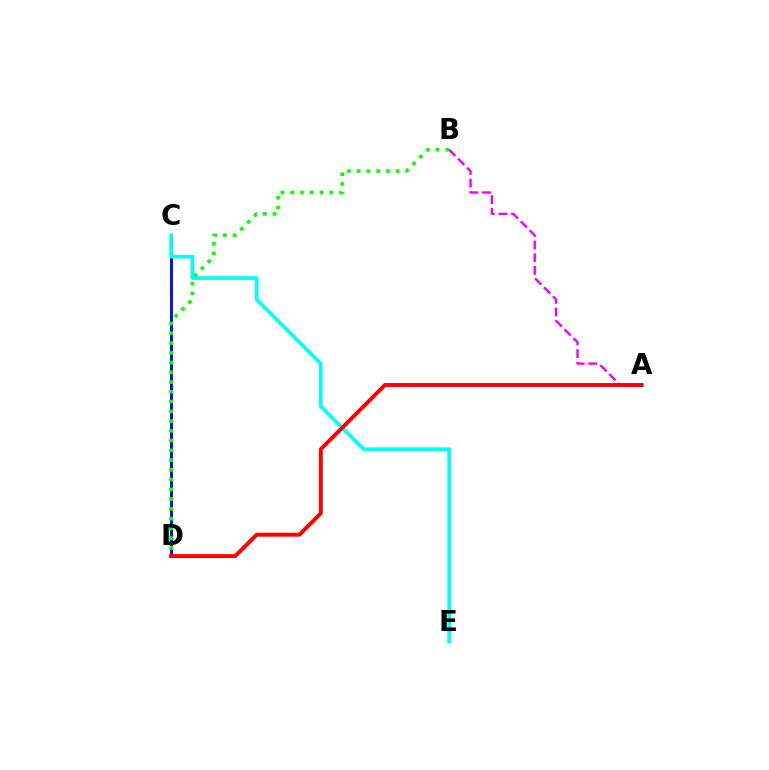{('C', 'D'): [{'color': '#fcf500', 'line_style': 'dashed', 'thickness': 2.44}, {'color': '#0010ff', 'line_style': 'solid', 'thickness': 2.09}], ('B', 'D'): [{'color': '#08ff00', 'line_style': 'dotted', 'thickness': 2.65}], ('C', 'E'): [{'color': '#00fff6', 'line_style': 'solid', 'thickness': 2.64}], ('A', 'B'): [{'color': '#ee00ff', 'line_style': 'dashed', 'thickness': 1.71}], ('A', 'D'): [{'color': '#ff0000', 'line_style': 'solid', 'thickness': 2.81}]}